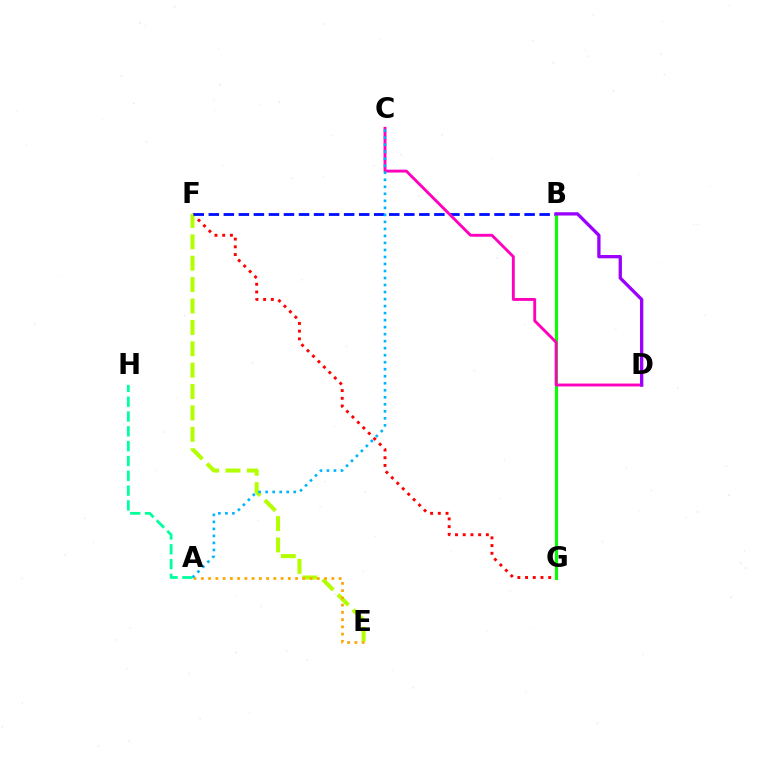{('F', 'G'): [{'color': '#ff0000', 'line_style': 'dotted', 'thickness': 2.1}], ('E', 'F'): [{'color': '#b3ff00', 'line_style': 'dashed', 'thickness': 2.91}], ('B', 'F'): [{'color': '#0010ff', 'line_style': 'dashed', 'thickness': 2.04}], ('B', 'G'): [{'color': '#08ff00', 'line_style': 'solid', 'thickness': 2.22}], ('C', 'D'): [{'color': '#ff00bd', 'line_style': 'solid', 'thickness': 2.07}], ('A', 'E'): [{'color': '#ffa500', 'line_style': 'dotted', 'thickness': 1.97}], ('A', 'H'): [{'color': '#00ff9d', 'line_style': 'dashed', 'thickness': 2.01}], ('B', 'D'): [{'color': '#9b00ff', 'line_style': 'solid', 'thickness': 2.37}], ('A', 'C'): [{'color': '#00b5ff', 'line_style': 'dotted', 'thickness': 1.91}]}